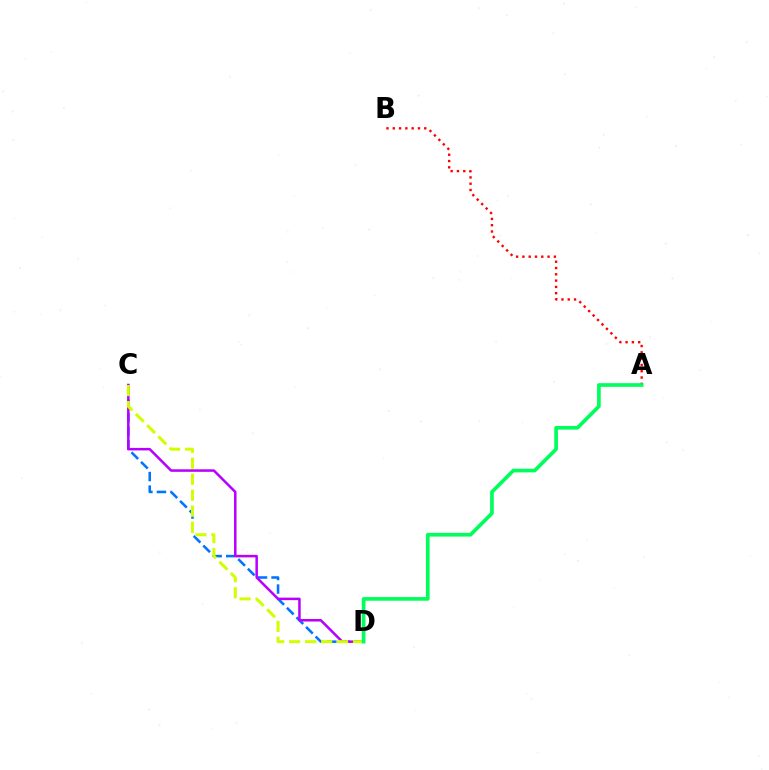{('C', 'D'): [{'color': '#0074ff', 'line_style': 'dashed', 'thickness': 1.84}, {'color': '#b900ff', 'line_style': 'solid', 'thickness': 1.82}, {'color': '#d1ff00', 'line_style': 'dashed', 'thickness': 2.17}], ('A', 'B'): [{'color': '#ff0000', 'line_style': 'dotted', 'thickness': 1.71}], ('A', 'D'): [{'color': '#00ff5c', 'line_style': 'solid', 'thickness': 2.65}]}